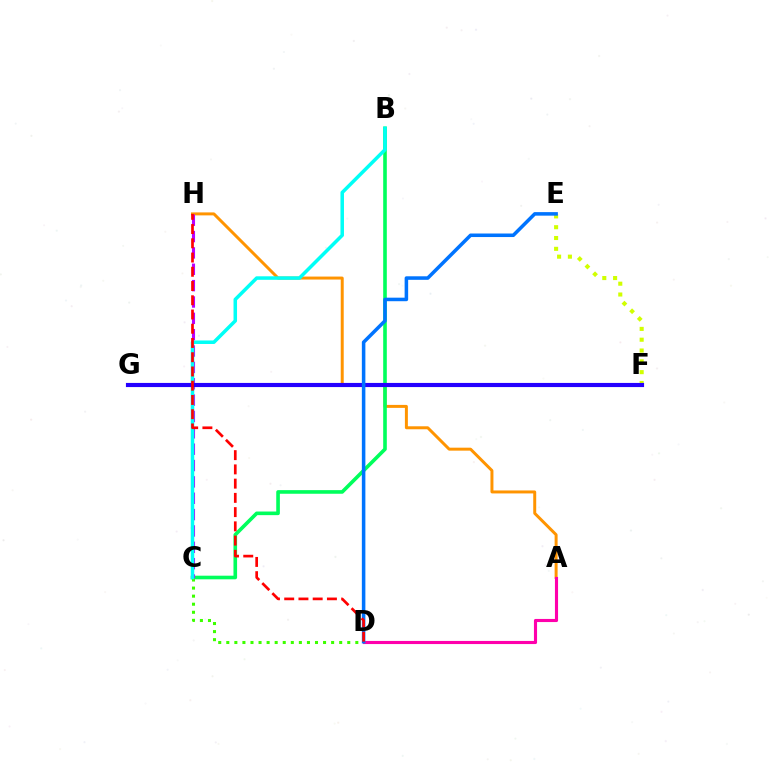{('A', 'H'): [{'color': '#ff9400', 'line_style': 'solid', 'thickness': 2.14}], ('B', 'C'): [{'color': '#00ff5c', 'line_style': 'solid', 'thickness': 2.61}, {'color': '#00fff6', 'line_style': 'solid', 'thickness': 2.53}], ('C', 'H'): [{'color': '#b900ff', 'line_style': 'dashed', 'thickness': 2.22}], ('C', 'D'): [{'color': '#3dff00', 'line_style': 'dotted', 'thickness': 2.19}], ('E', 'F'): [{'color': '#d1ff00', 'line_style': 'dotted', 'thickness': 2.94}], ('A', 'D'): [{'color': '#ff00ac', 'line_style': 'solid', 'thickness': 2.25}], ('F', 'G'): [{'color': '#2500ff', 'line_style': 'solid', 'thickness': 2.98}], ('D', 'E'): [{'color': '#0074ff', 'line_style': 'solid', 'thickness': 2.55}], ('D', 'H'): [{'color': '#ff0000', 'line_style': 'dashed', 'thickness': 1.93}]}